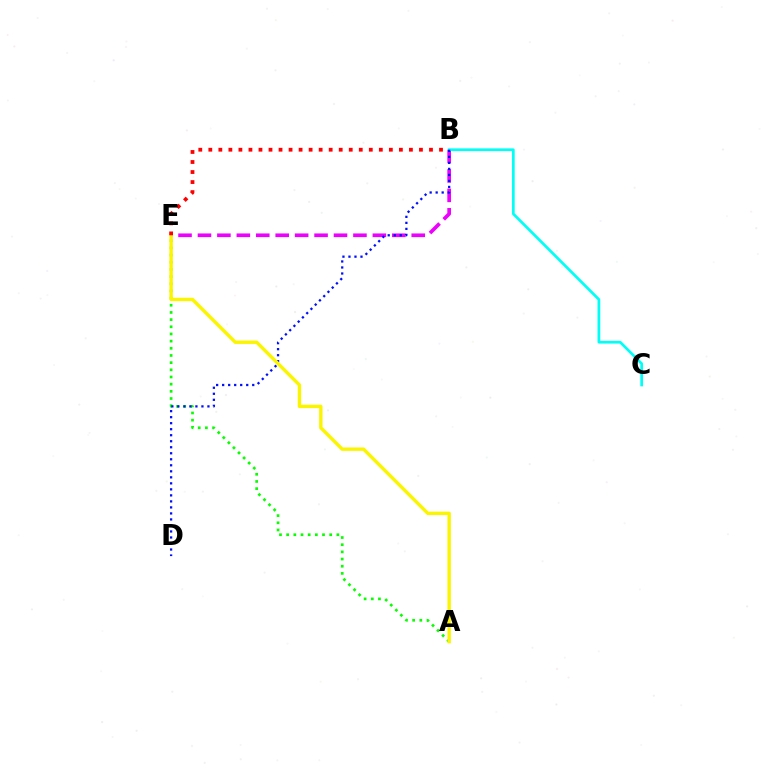{('B', 'E'): [{'color': '#ee00ff', 'line_style': 'dashed', 'thickness': 2.64}, {'color': '#ff0000', 'line_style': 'dotted', 'thickness': 2.73}], ('B', 'C'): [{'color': '#00fff6', 'line_style': 'solid', 'thickness': 1.96}], ('A', 'E'): [{'color': '#08ff00', 'line_style': 'dotted', 'thickness': 1.95}, {'color': '#fcf500', 'line_style': 'solid', 'thickness': 2.45}], ('B', 'D'): [{'color': '#0010ff', 'line_style': 'dotted', 'thickness': 1.63}]}